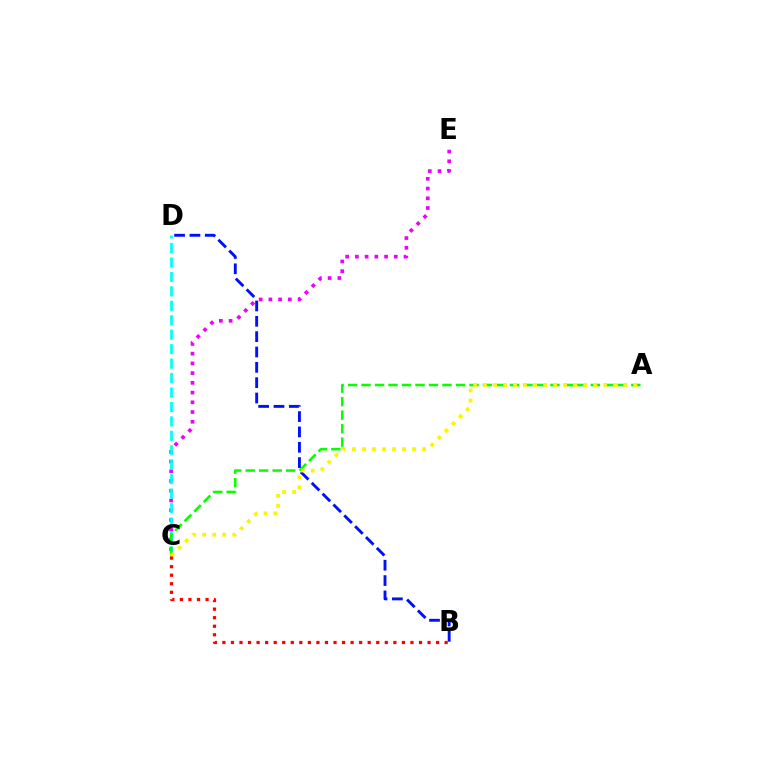{('C', 'E'): [{'color': '#ee00ff', 'line_style': 'dotted', 'thickness': 2.64}], ('C', 'D'): [{'color': '#00fff6', 'line_style': 'dashed', 'thickness': 1.96}], ('A', 'C'): [{'color': '#08ff00', 'line_style': 'dashed', 'thickness': 1.83}, {'color': '#fcf500', 'line_style': 'dotted', 'thickness': 2.72}], ('B', 'D'): [{'color': '#0010ff', 'line_style': 'dashed', 'thickness': 2.08}], ('B', 'C'): [{'color': '#ff0000', 'line_style': 'dotted', 'thickness': 2.32}]}